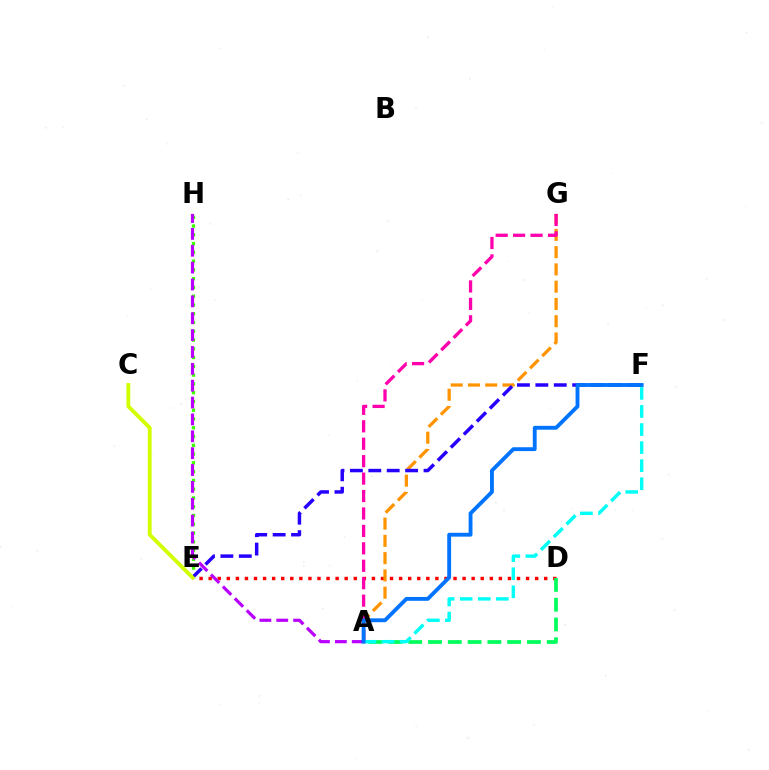{('D', 'E'): [{'color': '#ff0000', 'line_style': 'dotted', 'thickness': 2.46}], ('E', 'H'): [{'color': '#3dff00', 'line_style': 'dotted', 'thickness': 2.38}], ('A', 'D'): [{'color': '#00ff5c', 'line_style': 'dashed', 'thickness': 2.69}], ('A', 'G'): [{'color': '#ff9400', 'line_style': 'dashed', 'thickness': 2.35}, {'color': '#ff00ac', 'line_style': 'dashed', 'thickness': 2.37}], ('E', 'F'): [{'color': '#2500ff', 'line_style': 'dashed', 'thickness': 2.5}], ('A', 'H'): [{'color': '#b900ff', 'line_style': 'dashed', 'thickness': 2.29}], ('A', 'F'): [{'color': '#00fff6', 'line_style': 'dashed', 'thickness': 2.46}, {'color': '#0074ff', 'line_style': 'solid', 'thickness': 2.78}], ('C', 'E'): [{'color': '#d1ff00', 'line_style': 'solid', 'thickness': 2.75}]}